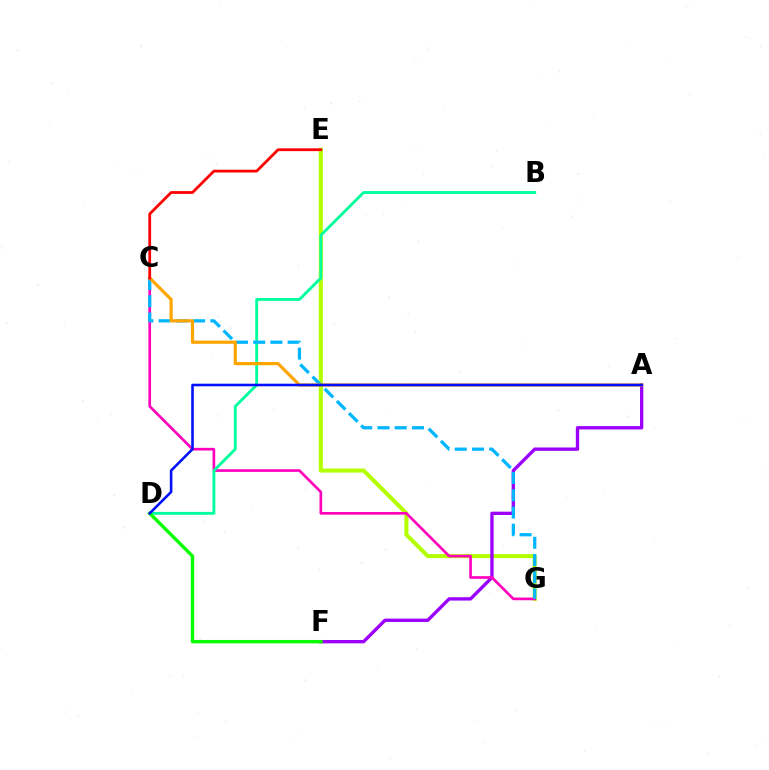{('E', 'G'): [{'color': '#b3ff00', 'line_style': 'solid', 'thickness': 2.92}], ('A', 'F'): [{'color': '#9b00ff', 'line_style': 'solid', 'thickness': 2.41}], ('C', 'G'): [{'color': '#ff00bd', 'line_style': 'solid', 'thickness': 1.92}, {'color': '#00b5ff', 'line_style': 'dashed', 'thickness': 2.34}], ('B', 'D'): [{'color': '#00ff9d', 'line_style': 'solid', 'thickness': 2.07}], ('A', 'C'): [{'color': '#ffa500', 'line_style': 'solid', 'thickness': 2.3}], ('D', 'F'): [{'color': '#08ff00', 'line_style': 'solid', 'thickness': 2.46}], ('A', 'D'): [{'color': '#0010ff', 'line_style': 'solid', 'thickness': 1.86}], ('C', 'E'): [{'color': '#ff0000', 'line_style': 'solid', 'thickness': 2.0}]}